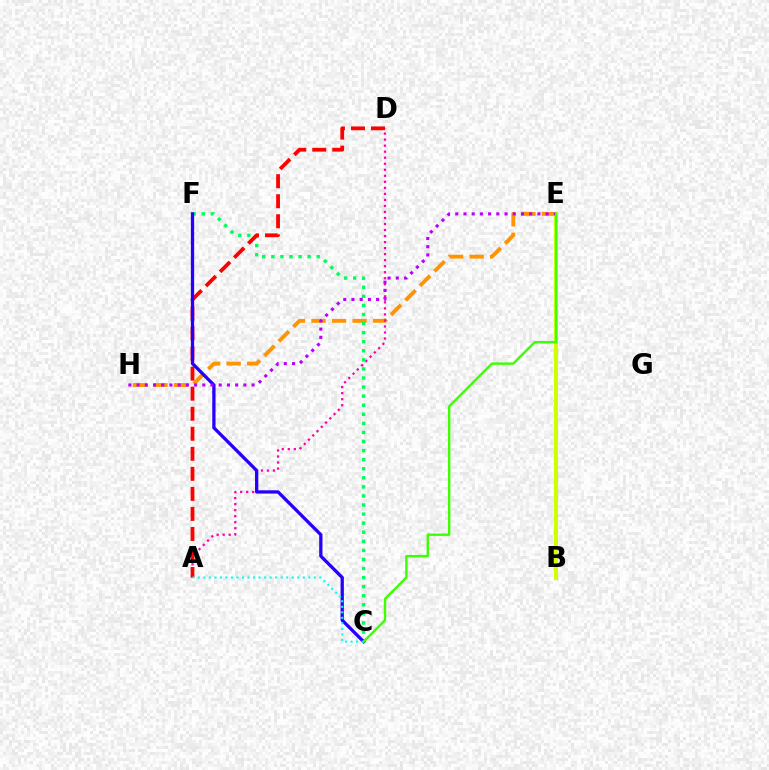{('B', 'E'): [{'color': '#0074ff', 'line_style': 'dashed', 'thickness': 1.7}, {'color': '#d1ff00', 'line_style': 'solid', 'thickness': 2.91}], ('E', 'H'): [{'color': '#ff9400', 'line_style': 'dashed', 'thickness': 2.79}, {'color': '#b900ff', 'line_style': 'dotted', 'thickness': 2.23}], ('A', 'D'): [{'color': '#ff00ac', 'line_style': 'dotted', 'thickness': 1.64}, {'color': '#ff0000', 'line_style': 'dashed', 'thickness': 2.72}], ('C', 'F'): [{'color': '#00ff5c', 'line_style': 'dotted', 'thickness': 2.46}, {'color': '#2500ff', 'line_style': 'solid', 'thickness': 2.37}], ('A', 'C'): [{'color': '#00fff6', 'line_style': 'dotted', 'thickness': 1.5}], ('C', 'E'): [{'color': '#3dff00', 'line_style': 'solid', 'thickness': 1.73}]}